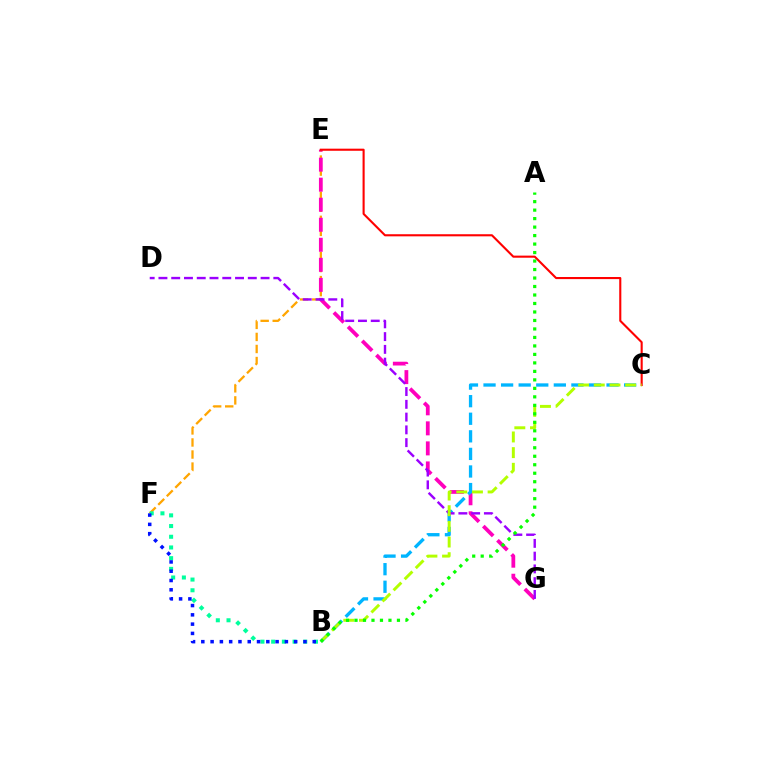{('E', 'F'): [{'color': '#ffa500', 'line_style': 'dashed', 'thickness': 1.64}], ('E', 'G'): [{'color': '#ff00bd', 'line_style': 'dashed', 'thickness': 2.72}], ('B', 'C'): [{'color': '#00b5ff', 'line_style': 'dashed', 'thickness': 2.39}, {'color': '#b3ff00', 'line_style': 'dashed', 'thickness': 2.13}], ('C', 'E'): [{'color': '#ff0000', 'line_style': 'solid', 'thickness': 1.51}], ('B', 'F'): [{'color': '#00ff9d', 'line_style': 'dotted', 'thickness': 2.91}, {'color': '#0010ff', 'line_style': 'dotted', 'thickness': 2.52}], ('D', 'G'): [{'color': '#9b00ff', 'line_style': 'dashed', 'thickness': 1.73}], ('A', 'B'): [{'color': '#08ff00', 'line_style': 'dotted', 'thickness': 2.31}]}